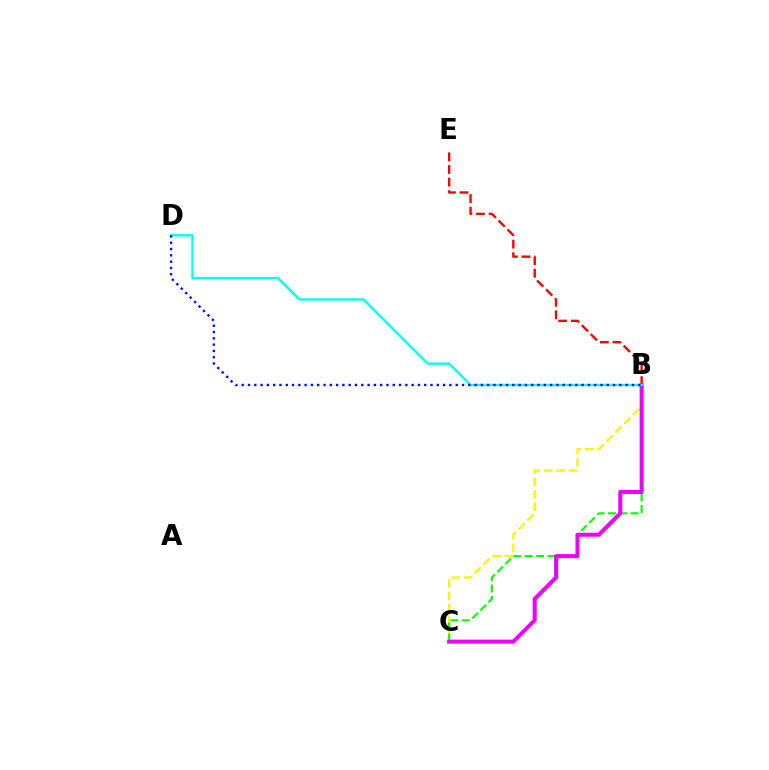{('B', 'E'): [{'color': '#ff0000', 'line_style': 'dashed', 'thickness': 1.72}], ('B', 'C'): [{'color': '#fcf500', 'line_style': 'dashed', 'thickness': 1.69}, {'color': '#08ff00', 'line_style': 'dashed', 'thickness': 1.54}, {'color': '#ee00ff', 'line_style': 'solid', 'thickness': 2.91}], ('B', 'D'): [{'color': '#00fff6', 'line_style': 'solid', 'thickness': 1.71}, {'color': '#0010ff', 'line_style': 'dotted', 'thickness': 1.71}]}